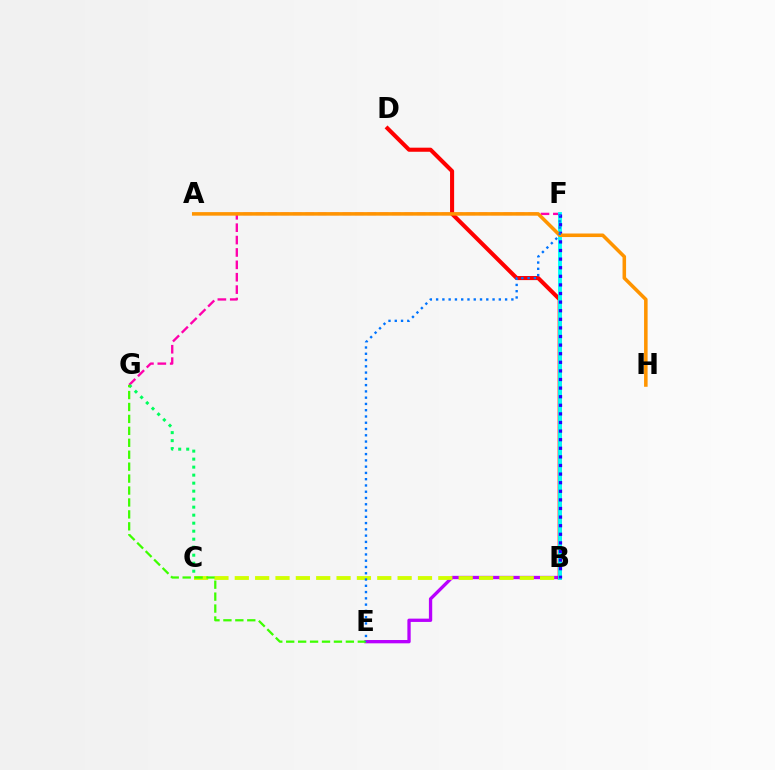{('B', 'E'): [{'color': '#b900ff', 'line_style': 'solid', 'thickness': 2.38}], ('B', 'D'): [{'color': '#ff0000', 'line_style': 'solid', 'thickness': 2.94}], ('F', 'G'): [{'color': '#ff00ac', 'line_style': 'dashed', 'thickness': 1.68}], ('C', 'G'): [{'color': '#00ff5c', 'line_style': 'dotted', 'thickness': 2.17}], ('B', 'F'): [{'color': '#00fff6', 'line_style': 'solid', 'thickness': 2.79}, {'color': '#2500ff', 'line_style': 'dotted', 'thickness': 2.34}], ('A', 'H'): [{'color': '#ff9400', 'line_style': 'solid', 'thickness': 2.55}], ('B', 'C'): [{'color': '#d1ff00', 'line_style': 'dashed', 'thickness': 2.76}], ('E', 'G'): [{'color': '#3dff00', 'line_style': 'dashed', 'thickness': 1.62}], ('E', 'F'): [{'color': '#0074ff', 'line_style': 'dotted', 'thickness': 1.7}]}